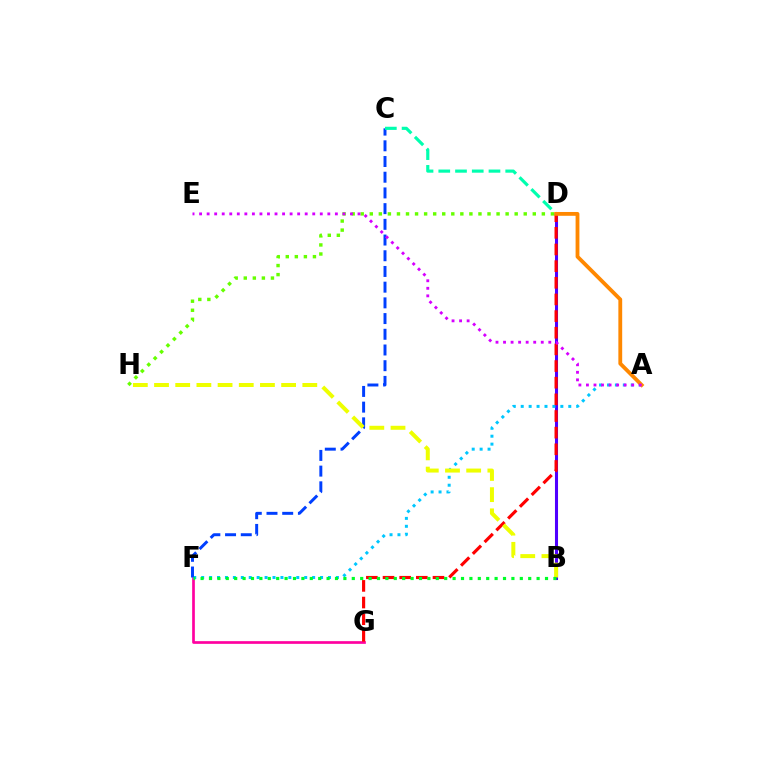{('B', 'D'): [{'color': '#4f00ff', 'line_style': 'solid', 'thickness': 2.21}], ('F', 'G'): [{'color': '#ff00a0', 'line_style': 'solid', 'thickness': 1.94}], ('A', 'F'): [{'color': '#00c7ff', 'line_style': 'dotted', 'thickness': 2.15}], ('D', 'H'): [{'color': '#66ff00', 'line_style': 'dotted', 'thickness': 2.46}], ('C', 'F'): [{'color': '#003fff', 'line_style': 'dashed', 'thickness': 2.13}], ('D', 'G'): [{'color': '#ff0000', 'line_style': 'dashed', 'thickness': 2.26}], ('C', 'D'): [{'color': '#00ffaf', 'line_style': 'dashed', 'thickness': 2.27}], ('B', 'H'): [{'color': '#eeff00', 'line_style': 'dashed', 'thickness': 2.88}], ('A', 'D'): [{'color': '#ff8800', 'line_style': 'solid', 'thickness': 2.75}], ('A', 'E'): [{'color': '#d600ff', 'line_style': 'dotted', 'thickness': 2.05}], ('B', 'F'): [{'color': '#00ff27', 'line_style': 'dotted', 'thickness': 2.28}]}